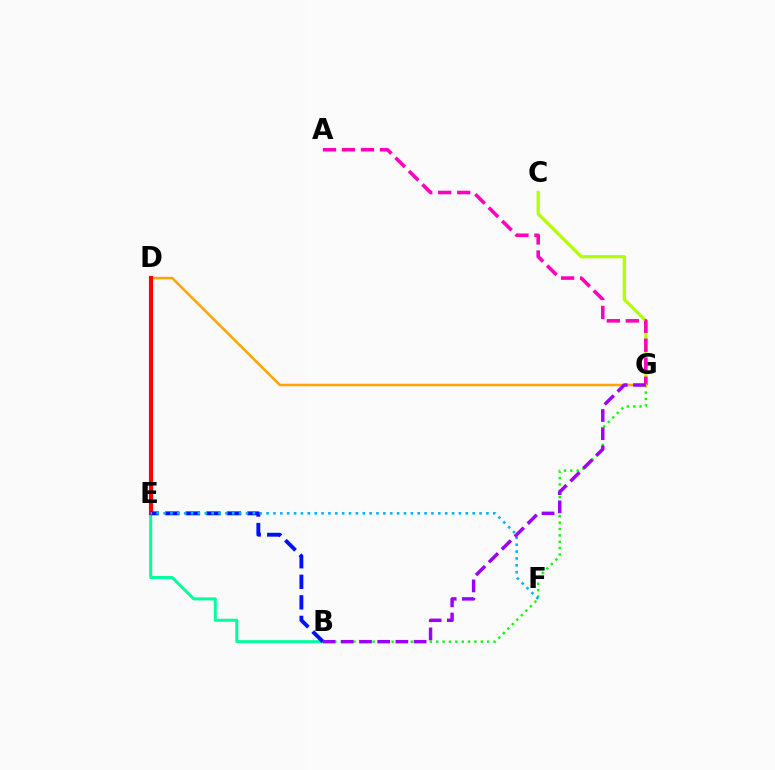{('B', 'E'): [{'color': '#00ff9d', 'line_style': 'solid', 'thickness': 2.17}, {'color': '#0010ff', 'line_style': 'dashed', 'thickness': 2.79}], ('B', 'G'): [{'color': '#08ff00', 'line_style': 'dotted', 'thickness': 1.73}, {'color': '#9b00ff', 'line_style': 'dashed', 'thickness': 2.47}], ('C', 'G'): [{'color': '#b3ff00', 'line_style': 'solid', 'thickness': 2.34}], ('A', 'G'): [{'color': '#ff00bd', 'line_style': 'dashed', 'thickness': 2.58}], ('D', 'G'): [{'color': '#ffa500', 'line_style': 'solid', 'thickness': 1.82}], ('D', 'E'): [{'color': '#ff0000', 'line_style': 'solid', 'thickness': 2.96}], ('E', 'F'): [{'color': '#00b5ff', 'line_style': 'dotted', 'thickness': 1.87}]}